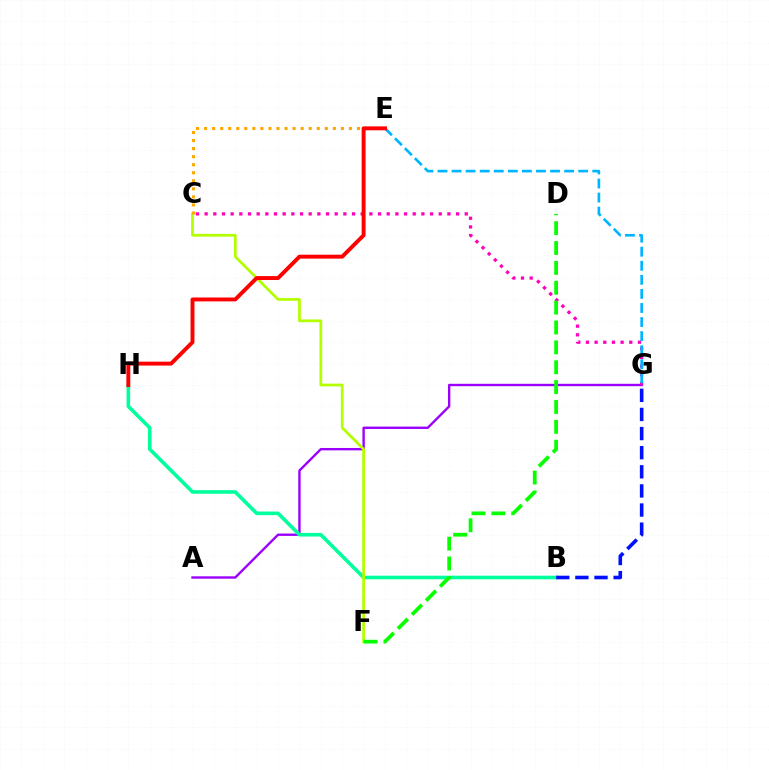{('A', 'G'): [{'color': '#9b00ff', 'line_style': 'solid', 'thickness': 1.71}], ('C', 'G'): [{'color': '#ff00bd', 'line_style': 'dotted', 'thickness': 2.36}], ('B', 'H'): [{'color': '#00ff9d', 'line_style': 'solid', 'thickness': 2.59}], ('C', 'F'): [{'color': '#b3ff00', 'line_style': 'solid', 'thickness': 1.99}], ('C', 'E'): [{'color': '#ffa500', 'line_style': 'dotted', 'thickness': 2.19}], ('B', 'G'): [{'color': '#0010ff', 'line_style': 'dashed', 'thickness': 2.6}], ('D', 'F'): [{'color': '#08ff00', 'line_style': 'dashed', 'thickness': 2.7}], ('E', 'G'): [{'color': '#00b5ff', 'line_style': 'dashed', 'thickness': 1.91}], ('E', 'H'): [{'color': '#ff0000', 'line_style': 'solid', 'thickness': 2.82}]}